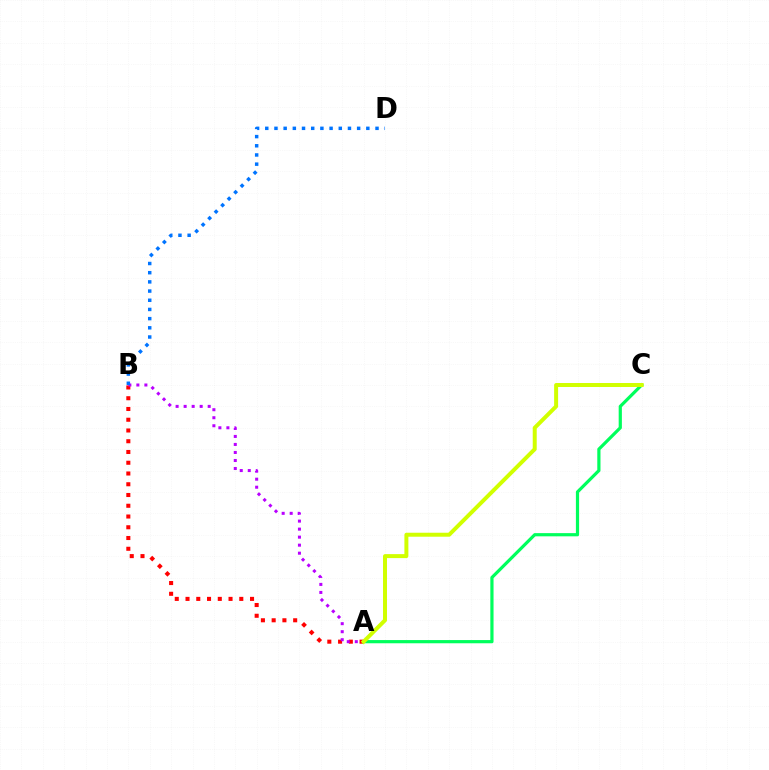{('A', 'B'): [{'color': '#ff0000', 'line_style': 'dotted', 'thickness': 2.92}, {'color': '#b900ff', 'line_style': 'dotted', 'thickness': 2.18}], ('A', 'C'): [{'color': '#00ff5c', 'line_style': 'solid', 'thickness': 2.3}, {'color': '#d1ff00', 'line_style': 'solid', 'thickness': 2.87}], ('B', 'D'): [{'color': '#0074ff', 'line_style': 'dotted', 'thickness': 2.5}]}